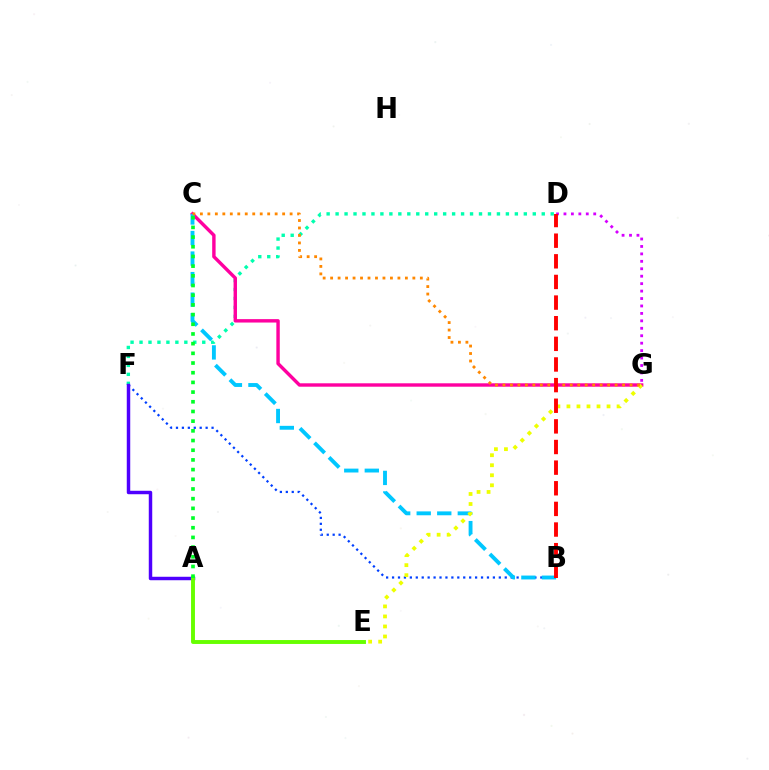{('B', 'F'): [{'color': '#003fff', 'line_style': 'dotted', 'thickness': 1.61}], ('D', 'F'): [{'color': '#00ffaf', 'line_style': 'dotted', 'thickness': 2.44}], ('C', 'G'): [{'color': '#ff00a0', 'line_style': 'solid', 'thickness': 2.45}, {'color': '#ff8800', 'line_style': 'dotted', 'thickness': 2.03}], ('A', 'F'): [{'color': '#4f00ff', 'line_style': 'solid', 'thickness': 2.49}], ('B', 'C'): [{'color': '#00c7ff', 'line_style': 'dashed', 'thickness': 2.79}], ('A', 'E'): [{'color': '#66ff00', 'line_style': 'solid', 'thickness': 2.81}], ('E', 'G'): [{'color': '#eeff00', 'line_style': 'dotted', 'thickness': 2.72}], ('D', 'G'): [{'color': '#d600ff', 'line_style': 'dotted', 'thickness': 2.02}], ('A', 'C'): [{'color': '#00ff27', 'line_style': 'dotted', 'thickness': 2.63}], ('B', 'D'): [{'color': '#ff0000', 'line_style': 'dashed', 'thickness': 2.8}]}